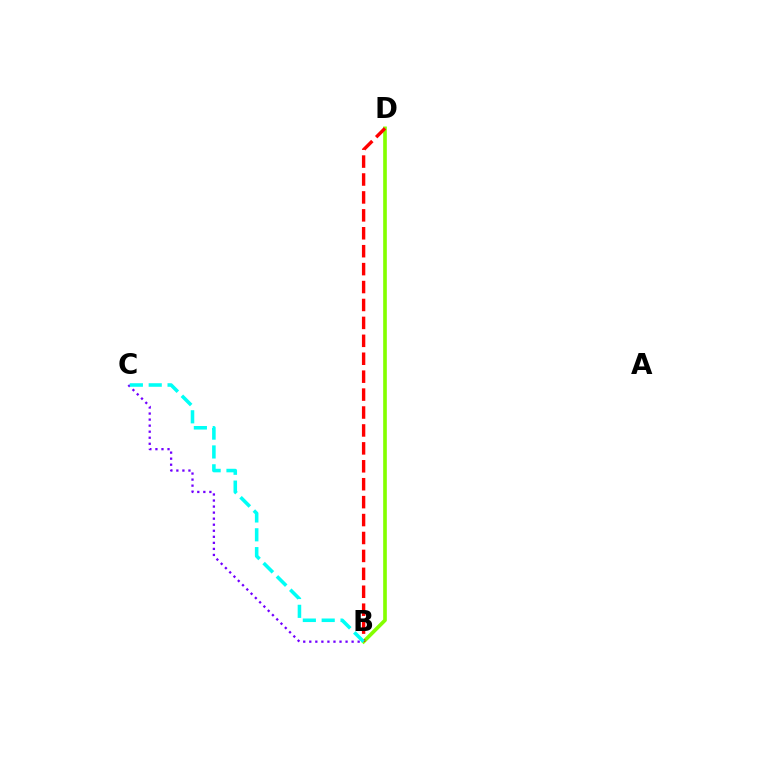{('B', 'C'): [{'color': '#7200ff', 'line_style': 'dotted', 'thickness': 1.64}, {'color': '#00fff6', 'line_style': 'dashed', 'thickness': 2.56}], ('B', 'D'): [{'color': '#84ff00', 'line_style': 'solid', 'thickness': 2.63}, {'color': '#ff0000', 'line_style': 'dashed', 'thickness': 2.44}]}